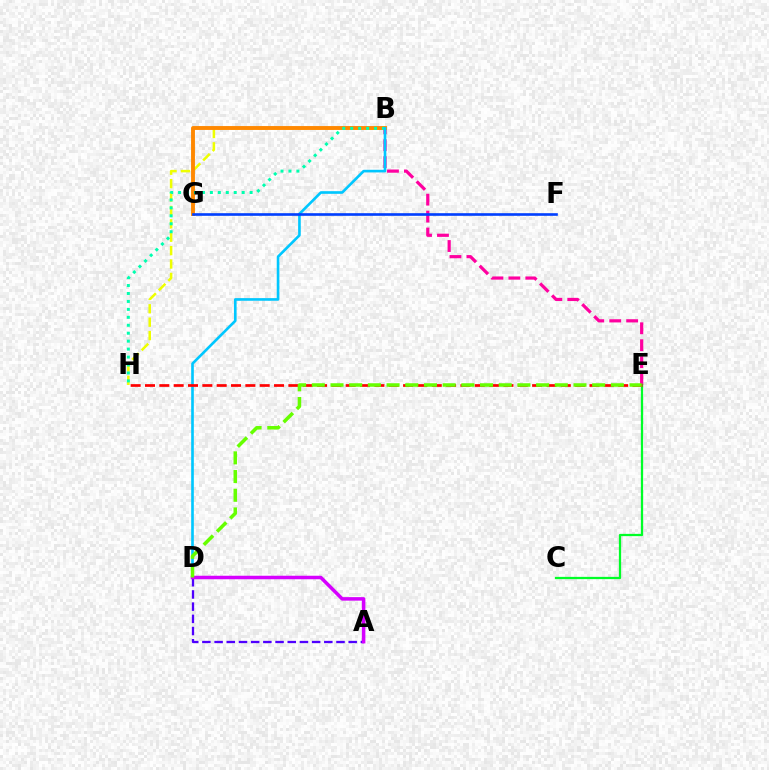{('B', 'E'): [{'color': '#ff00a0', 'line_style': 'dashed', 'thickness': 2.3}], ('C', 'E'): [{'color': '#00ff27', 'line_style': 'solid', 'thickness': 1.63}], ('B', 'H'): [{'color': '#eeff00', 'line_style': 'dashed', 'thickness': 1.82}, {'color': '#00ffaf', 'line_style': 'dotted', 'thickness': 2.16}], ('A', 'D'): [{'color': '#4f00ff', 'line_style': 'dashed', 'thickness': 1.66}, {'color': '#d600ff', 'line_style': 'solid', 'thickness': 2.53}], ('B', 'G'): [{'color': '#ff8800', 'line_style': 'solid', 'thickness': 2.8}], ('B', 'D'): [{'color': '#00c7ff', 'line_style': 'solid', 'thickness': 1.9}], ('E', 'H'): [{'color': '#ff0000', 'line_style': 'dashed', 'thickness': 1.95}], ('D', 'E'): [{'color': '#66ff00', 'line_style': 'dashed', 'thickness': 2.54}], ('F', 'G'): [{'color': '#003fff', 'line_style': 'solid', 'thickness': 1.9}]}